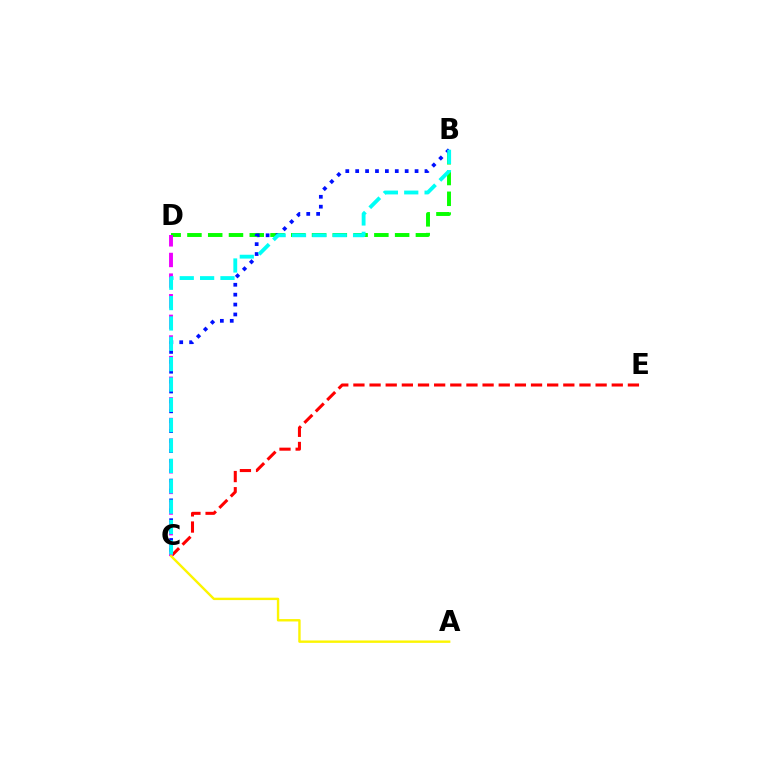{('C', 'E'): [{'color': '#ff0000', 'line_style': 'dashed', 'thickness': 2.19}], ('B', 'D'): [{'color': '#08ff00', 'line_style': 'dashed', 'thickness': 2.82}], ('C', 'D'): [{'color': '#ee00ff', 'line_style': 'dashed', 'thickness': 2.8}], ('B', 'C'): [{'color': '#0010ff', 'line_style': 'dotted', 'thickness': 2.69}, {'color': '#00fff6', 'line_style': 'dashed', 'thickness': 2.77}], ('A', 'C'): [{'color': '#fcf500', 'line_style': 'solid', 'thickness': 1.72}]}